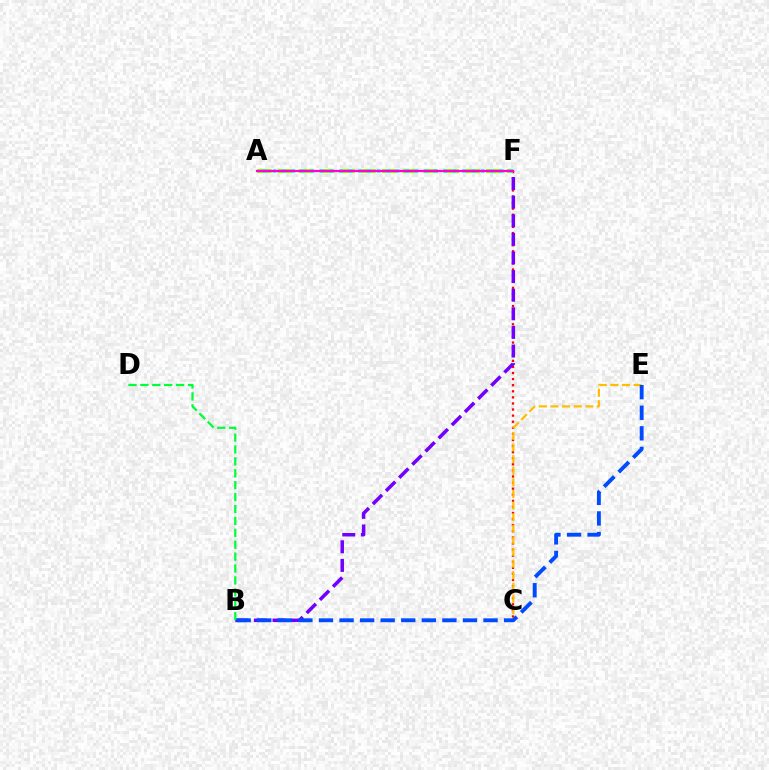{('C', 'F'): [{'color': '#ff0000', 'line_style': 'dotted', 'thickness': 1.65}], ('A', 'F'): [{'color': '#84ff00', 'line_style': 'dashed', 'thickness': 2.83}, {'color': '#00fff6', 'line_style': 'dotted', 'thickness': 2.57}, {'color': '#ff00cf', 'line_style': 'solid', 'thickness': 1.61}], ('B', 'F'): [{'color': '#7200ff', 'line_style': 'dashed', 'thickness': 2.53}], ('C', 'E'): [{'color': '#ffbd00', 'line_style': 'dashed', 'thickness': 1.58}], ('B', 'D'): [{'color': '#00ff39', 'line_style': 'dashed', 'thickness': 1.62}], ('B', 'E'): [{'color': '#004bff', 'line_style': 'dashed', 'thickness': 2.79}]}